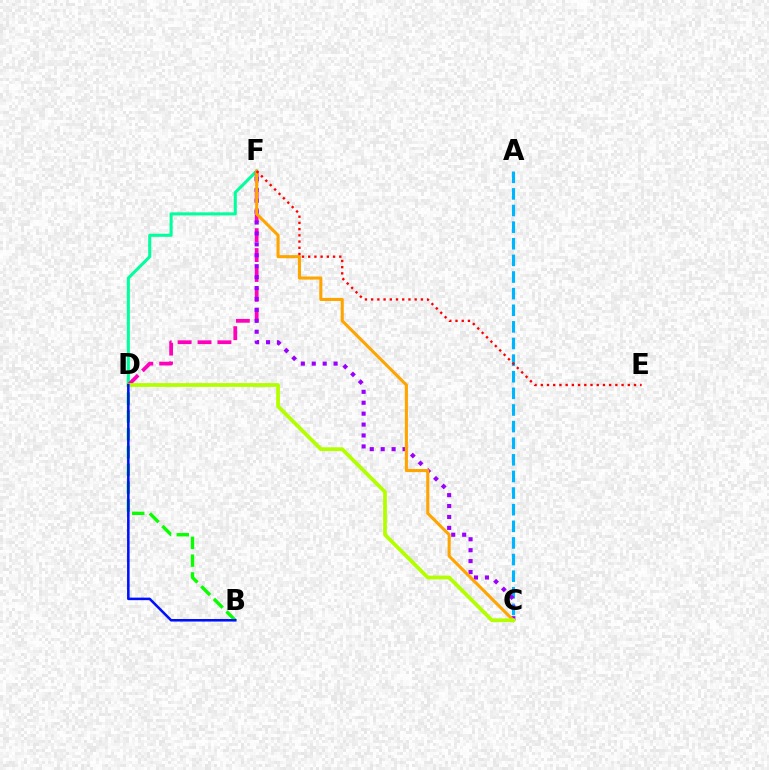{('D', 'F'): [{'color': '#00ff9d', 'line_style': 'solid', 'thickness': 2.2}, {'color': '#ff00bd', 'line_style': 'dashed', 'thickness': 2.7}], ('A', 'C'): [{'color': '#00b5ff', 'line_style': 'dashed', 'thickness': 2.26}], ('C', 'F'): [{'color': '#9b00ff', 'line_style': 'dotted', 'thickness': 2.97}, {'color': '#ffa500', 'line_style': 'solid', 'thickness': 2.22}], ('B', 'D'): [{'color': '#08ff00', 'line_style': 'dashed', 'thickness': 2.42}, {'color': '#0010ff', 'line_style': 'solid', 'thickness': 1.84}], ('E', 'F'): [{'color': '#ff0000', 'line_style': 'dotted', 'thickness': 1.69}], ('C', 'D'): [{'color': '#b3ff00', 'line_style': 'solid', 'thickness': 2.71}]}